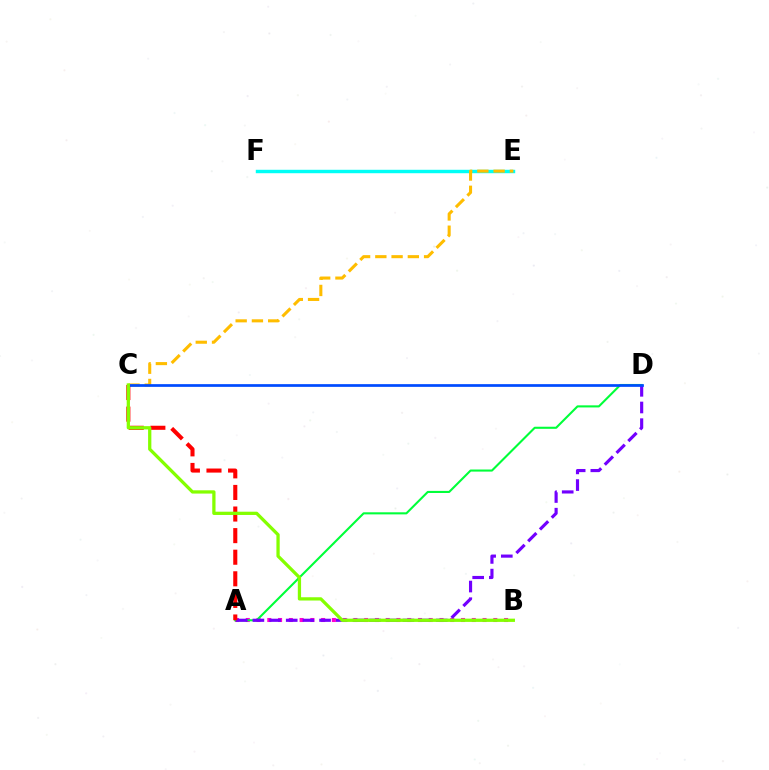{('E', 'F'): [{'color': '#00fff6', 'line_style': 'solid', 'thickness': 2.47}], ('A', 'B'): [{'color': '#ff00cf', 'line_style': 'dotted', 'thickness': 2.92}], ('A', 'D'): [{'color': '#00ff39', 'line_style': 'solid', 'thickness': 1.5}, {'color': '#7200ff', 'line_style': 'dashed', 'thickness': 2.26}], ('C', 'E'): [{'color': '#ffbd00', 'line_style': 'dashed', 'thickness': 2.21}], ('A', 'C'): [{'color': '#ff0000', 'line_style': 'dashed', 'thickness': 2.93}], ('C', 'D'): [{'color': '#004bff', 'line_style': 'solid', 'thickness': 1.96}], ('B', 'C'): [{'color': '#84ff00', 'line_style': 'solid', 'thickness': 2.35}]}